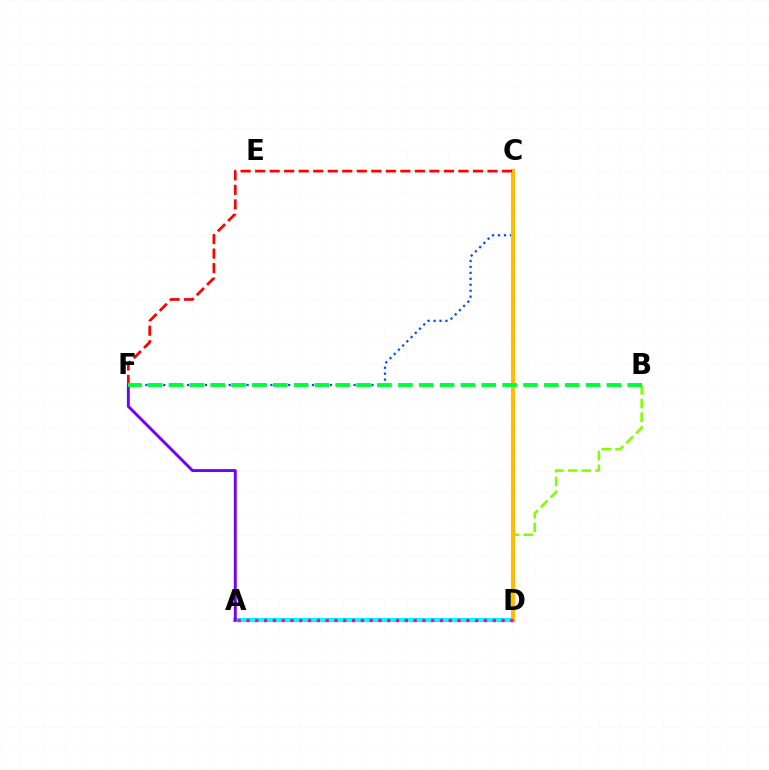{('A', 'D'): [{'color': '#00fff6', 'line_style': 'solid', 'thickness': 2.98}, {'color': '#ff00cf', 'line_style': 'dotted', 'thickness': 2.39}], ('C', 'F'): [{'color': '#004bff', 'line_style': 'dotted', 'thickness': 1.62}, {'color': '#ff0000', 'line_style': 'dashed', 'thickness': 1.97}], ('B', 'D'): [{'color': '#84ff00', 'line_style': 'dashed', 'thickness': 1.86}], ('C', 'D'): [{'color': '#ffbd00', 'line_style': 'solid', 'thickness': 2.95}], ('A', 'F'): [{'color': '#7200ff', 'line_style': 'solid', 'thickness': 2.09}], ('B', 'F'): [{'color': '#00ff39', 'line_style': 'dashed', 'thickness': 2.83}]}